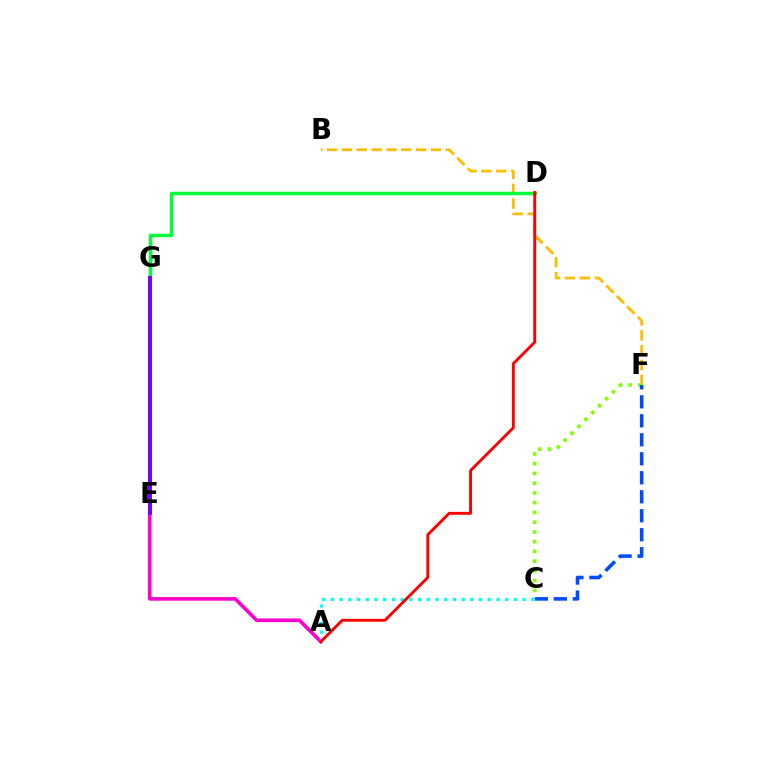{('B', 'F'): [{'color': '#ffbd00', 'line_style': 'dashed', 'thickness': 2.02}], ('A', 'E'): [{'color': '#ff00cf', 'line_style': 'solid', 'thickness': 2.61}], ('C', 'F'): [{'color': '#84ff00', 'line_style': 'dotted', 'thickness': 2.65}, {'color': '#004bff', 'line_style': 'dashed', 'thickness': 2.58}], ('A', 'C'): [{'color': '#00fff6', 'line_style': 'dotted', 'thickness': 2.37}], ('D', 'G'): [{'color': '#00ff39', 'line_style': 'solid', 'thickness': 2.49}], ('E', 'G'): [{'color': '#7200ff', 'line_style': 'solid', 'thickness': 2.84}], ('A', 'D'): [{'color': '#ff0000', 'line_style': 'solid', 'thickness': 2.08}]}